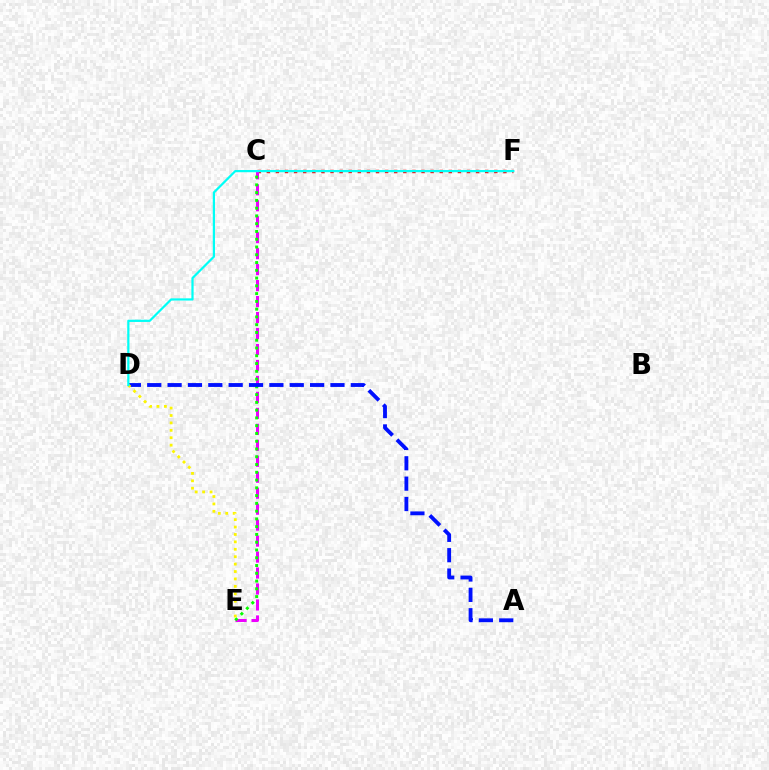{('C', 'F'): [{'color': '#ff0000', 'line_style': 'dotted', 'thickness': 2.47}], ('C', 'E'): [{'color': '#ee00ff', 'line_style': 'dashed', 'thickness': 2.17}, {'color': '#08ff00', 'line_style': 'dotted', 'thickness': 2.11}], ('A', 'D'): [{'color': '#0010ff', 'line_style': 'dashed', 'thickness': 2.77}], ('D', 'E'): [{'color': '#fcf500', 'line_style': 'dotted', 'thickness': 2.02}], ('D', 'F'): [{'color': '#00fff6', 'line_style': 'solid', 'thickness': 1.6}]}